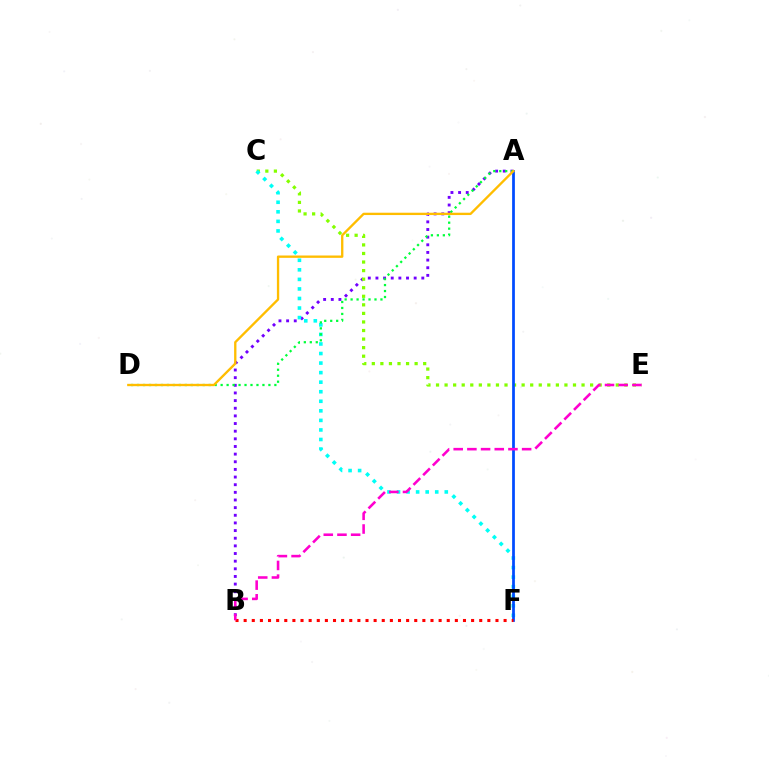{('A', 'B'): [{'color': '#7200ff', 'line_style': 'dotted', 'thickness': 2.08}], ('C', 'E'): [{'color': '#84ff00', 'line_style': 'dotted', 'thickness': 2.33}], ('C', 'F'): [{'color': '#00fff6', 'line_style': 'dotted', 'thickness': 2.6}], ('A', 'D'): [{'color': '#00ff39', 'line_style': 'dotted', 'thickness': 1.62}, {'color': '#ffbd00', 'line_style': 'solid', 'thickness': 1.68}], ('A', 'F'): [{'color': '#004bff', 'line_style': 'solid', 'thickness': 1.98}], ('B', 'F'): [{'color': '#ff0000', 'line_style': 'dotted', 'thickness': 2.21}], ('B', 'E'): [{'color': '#ff00cf', 'line_style': 'dashed', 'thickness': 1.86}]}